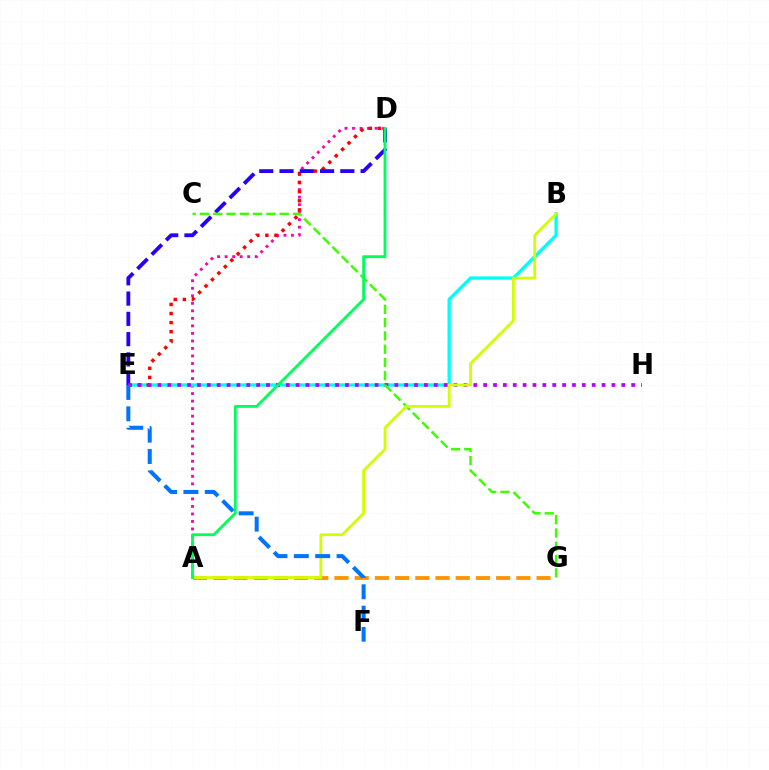{('A', 'D'): [{'color': '#ff00ac', 'line_style': 'dotted', 'thickness': 2.04}, {'color': '#00ff5c', 'line_style': 'solid', 'thickness': 2.05}], ('B', 'E'): [{'color': '#00fff6', 'line_style': 'solid', 'thickness': 2.39}], ('D', 'E'): [{'color': '#ff0000', 'line_style': 'dotted', 'thickness': 2.47}, {'color': '#2500ff', 'line_style': 'dashed', 'thickness': 2.75}], ('A', 'G'): [{'color': '#ff9400', 'line_style': 'dashed', 'thickness': 2.74}], ('E', 'H'): [{'color': '#b900ff', 'line_style': 'dotted', 'thickness': 2.68}], ('C', 'G'): [{'color': '#3dff00', 'line_style': 'dashed', 'thickness': 1.8}], ('A', 'B'): [{'color': '#d1ff00', 'line_style': 'solid', 'thickness': 2.02}], ('E', 'F'): [{'color': '#0074ff', 'line_style': 'dashed', 'thickness': 2.9}]}